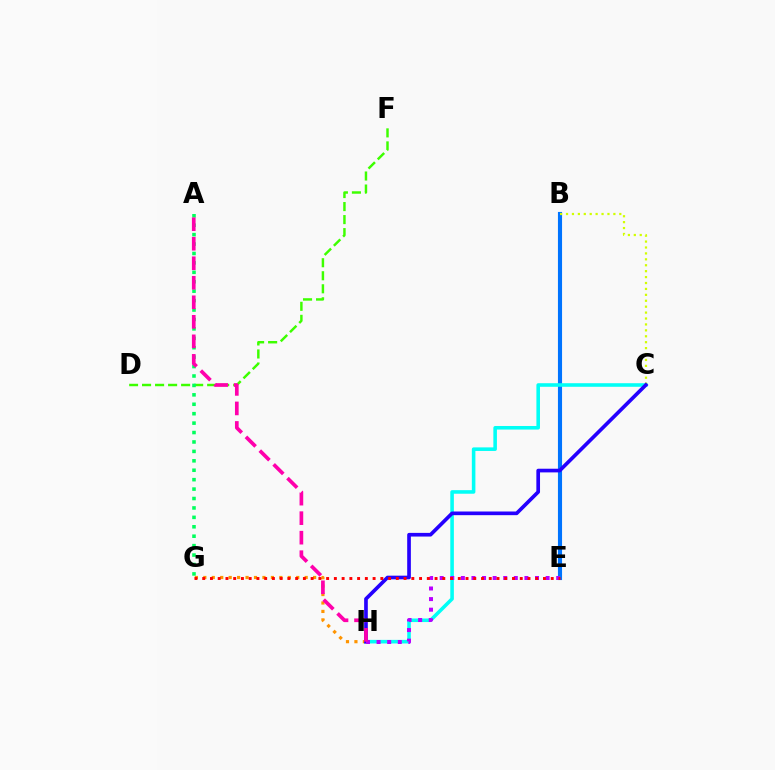{('D', 'F'): [{'color': '#3dff00', 'line_style': 'dashed', 'thickness': 1.77}], ('B', 'E'): [{'color': '#0074ff', 'line_style': 'solid', 'thickness': 2.96}], ('C', 'H'): [{'color': '#00fff6', 'line_style': 'solid', 'thickness': 2.57}, {'color': '#2500ff', 'line_style': 'solid', 'thickness': 2.64}], ('B', 'C'): [{'color': '#d1ff00', 'line_style': 'dotted', 'thickness': 1.61}], ('A', 'G'): [{'color': '#00ff5c', 'line_style': 'dotted', 'thickness': 2.56}], ('G', 'H'): [{'color': '#ff9400', 'line_style': 'dotted', 'thickness': 2.29}], ('E', 'H'): [{'color': '#b900ff', 'line_style': 'dotted', 'thickness': 2.88}], ('A', 'H'): [{'color': '#ff00ac', 'line_style': 'dashed', 'thickness': 2.65}], ('E', 'G'): [{'color': '#ff0000', 'line_style': 'dotted', 'thickness': 2.1}]}